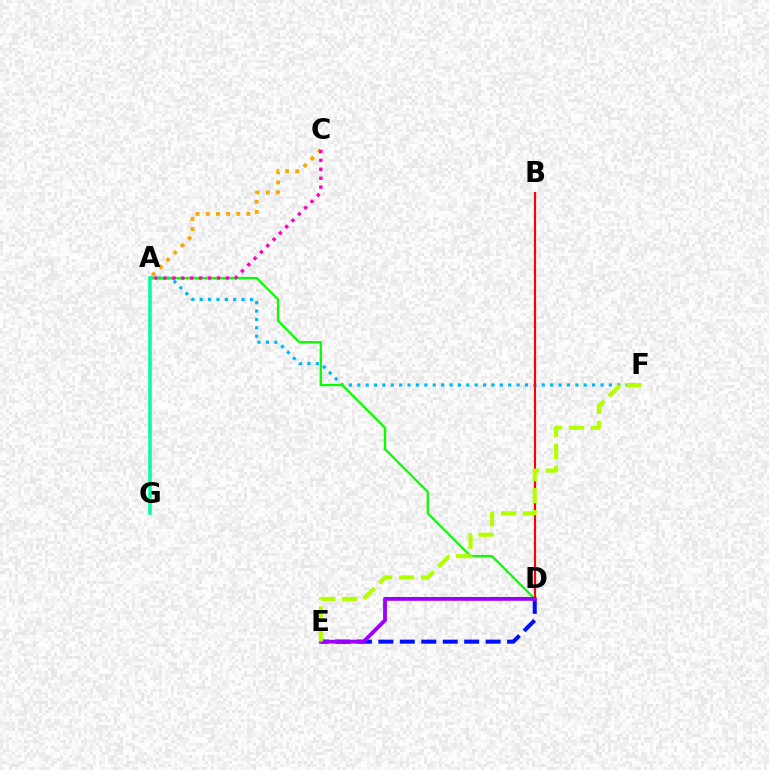{('A', 'F'): [{'color': '#00b5ff', 'line_style': 'dotted', 'thickness': 2.28}], ('A', 'C'): [{'color': '#ffa500', 'line_style': 'dotted', 'thickness': 2.76}, {'color': '#ff00bd', 'line_style': 'dotted', 'thickness': 2.43}], ('A', 'D'): [{'color': '#08ff00', 'line_style': 'solid', 'thickness': 1.64}], ('B', 'D'): [{'color': '#ff0000', 'line_style': 'solid', 'thickness': 1.55}], ('D', 'E'): [{'color': '#0010ff', 'line_style': 'dashed', 'thickness': 2.91}, {'color': '#9b00ff', 'line_style': 'solid', 'thickness': 2.75}], ('A', 'G'): [{'color': '#00ff9d', 'line_style': 'solid', 'thickness': 2.53}], ('E', 'F'): [{'color': '#b3ff00', 'line_style': 'dashed', 'thickness': 2.98}]}